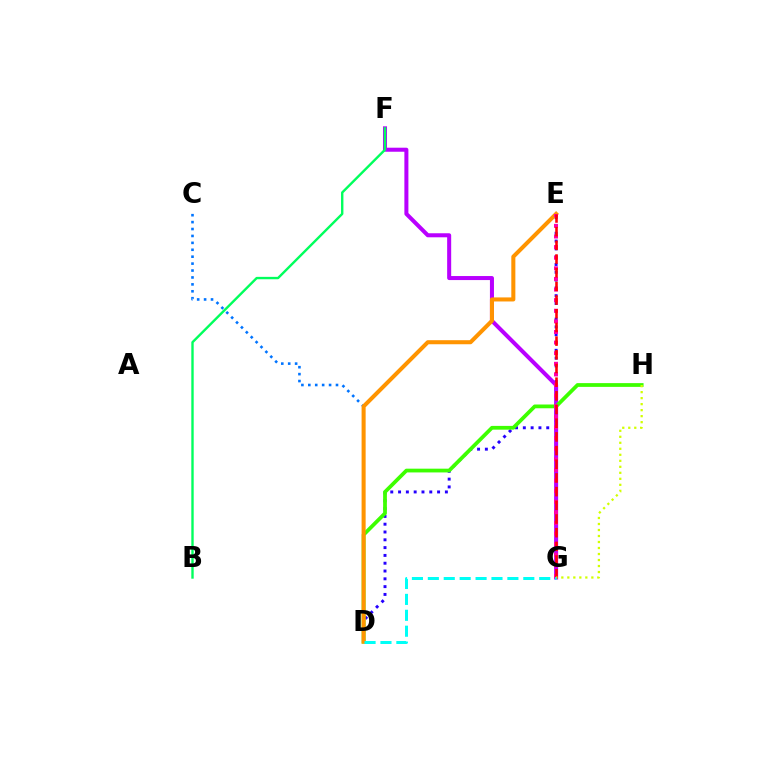{('D', 'E'): [{'color': '#2500ff', 'line_style': 'dotted', 'thickness': 2.12}, {'color': '#ff9400', 'line_style': 'solid', 'thickness': 2.92}], ('F', 'G'): [{'color': '#b900ff', 'line_style': 'solid', 'thickness': 2.9}], ('C', 'D'): [{'color': '#0074ff', 'line_style': 'dotted', 'thickness': 1.88}], ('D', 'H'): [{'color': '#3dff00', 'line_style': 'solid', 'thickness': 2.71}], ('E', 'G'): [{'color': '#ff00ac', 'line_style': 'dotted', 'thickness': 2.88}, {'color': '#ff0000', 'line_style': 'dashed', 'thickness': 1.86}], ('B', 'F'): [{'color': '#00ff5c', 'line_style': 'solid', 'thickness': 1.72}], ('G', 'H'): [{'color': '#d1ff00', 'line_style': 'dotted', 'thickness': 1.63}], ('D', 'G'): [{'color': '#00fff6', 'line_style': 'dashed', 'thickness': 2.16}]}